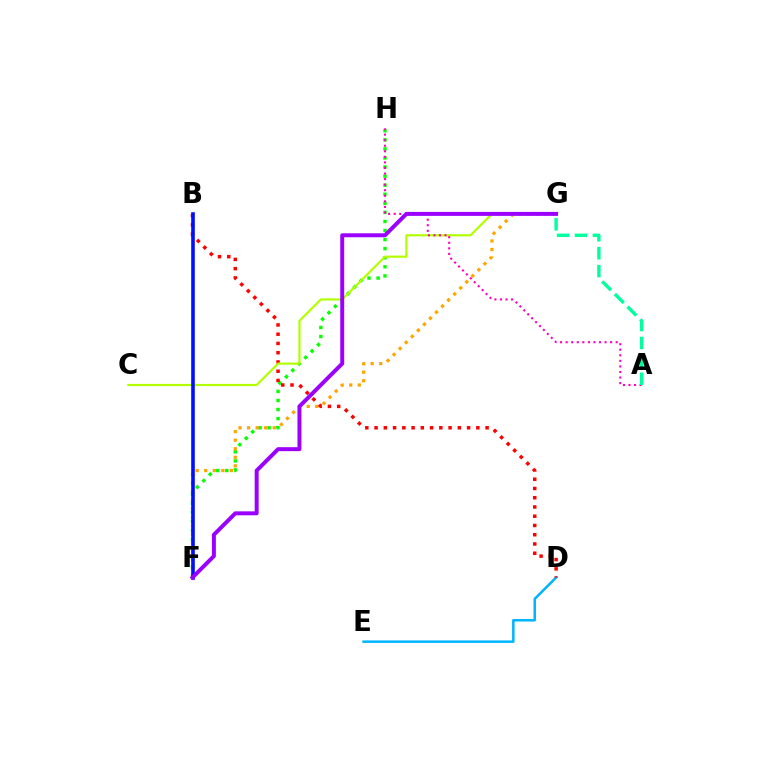{('D', 'E'): [{'color': '#00b5ff', 'line_style': 'solid', 'thickness': 1.81}], ('F', 'H'): [{'color': '#08ff00', 'line_style': 'dotted', 'thickness': 2.46}], ('F', 'G'): [{'color': '#ffa500', 'line_style': 'dotted', 'thickness': 2.33}, {'color': '#9b00ff', 'line_style': 'solid', 'thickness': 2.86}], ('B', 'D'): [{'color': '#ff0000', 'line_style': 'dotted', 'thickness': 2.51}], ('C', 'G'): [{'color': '#b3ff00', 'line_style': 'solid', 'thickness': 1.57}], ('B', 'F'): [{'color': '#0010ff', 'line_style': 'solid', 'thickness': 2.6}], ('A', 'H'): [{'color': '#ff00bd', 'line_style': 'dotted', 'thickness': 1.51}], ('A', 'G'): [{'color': '#00ff9d', 'line_style': 'dashed', 'thickness': 2.43}]}